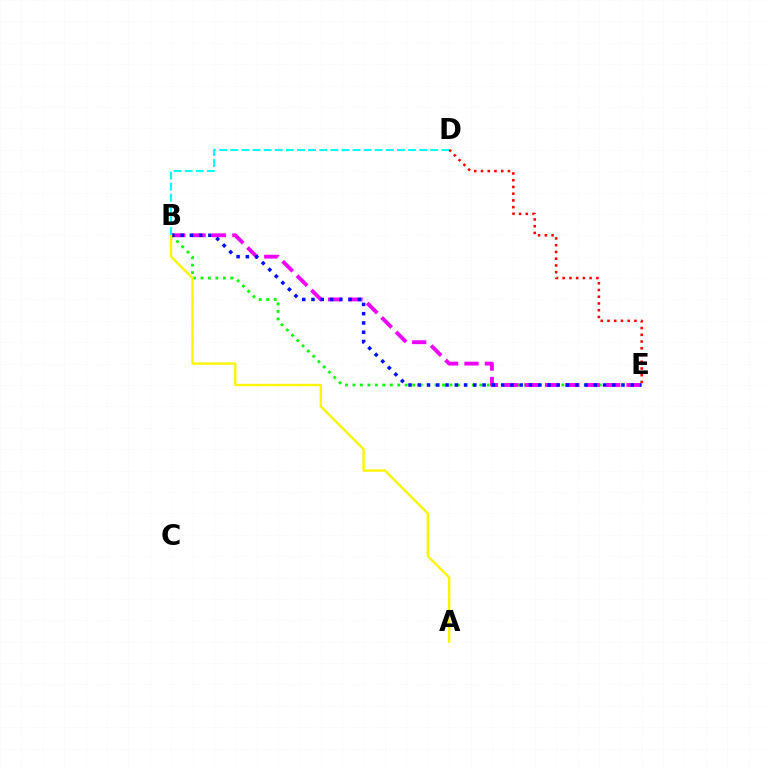{('B', 'E'): [{'color': '#08ff00', 'line_style': 'dotted', 'thickness': 2.03}, {'color': '#ee00ff', 'line_style': 'dashed', 'thickness': 2.77}, {'color': '#0010ff', 'line_style': 'dotted', 'thickness': 2.52}], ('A', 'B'): [{'color': '#fcf500', 'line_style': 'solid', 'thickness': 1.7}], ('D', 'E'): [{'color': '#ff0000', 'line_style': 'dotted', 'thickness': 1.83}], ('B', 'D'): [{'color': '#00fff6', 'line_style': 'dashed', 'thickness': 1.51}]}